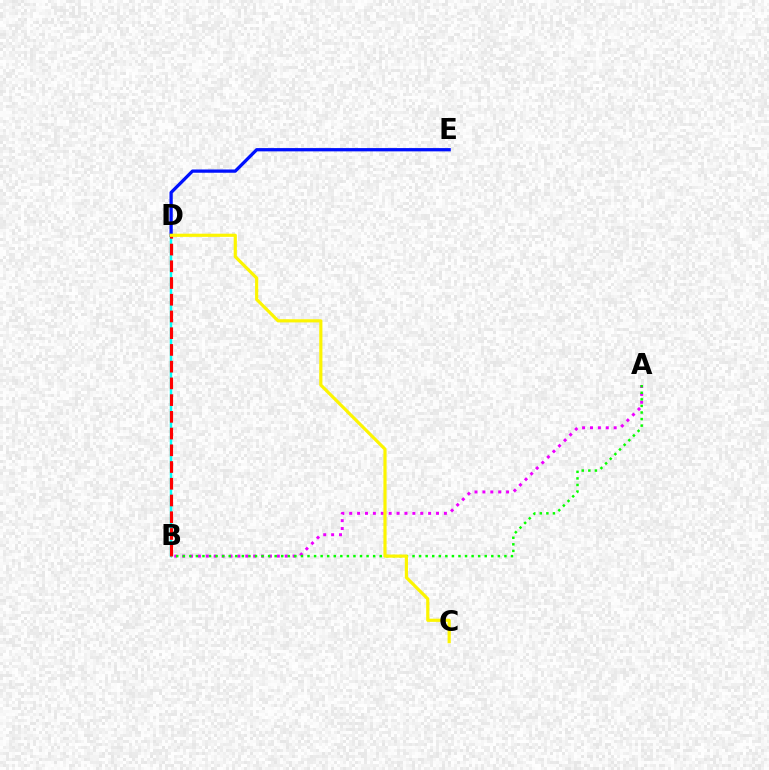{('A', 'B'): [{'color': '#ee00ff', 'line_style': 'dotted', 'thickness': 2.14}, {'color': '#08ff00', 'line_style': 'dotted', 'thickness': 1.78}], ('B', 'D'): [{'color': '#00fff6', 'line_style': 'solid', 'thickness': 1.77}, {'color': '#ff0000', 'line_style': 'dashed', 'thickness': 2.27}], ('D', 'E'): [{'color': '#0010ff', 'line_style': 'solid', 'thickness': 2.36}], ('C', 'D'): [{'color': '#fcf500', 'line_style': 'solid', 'thickness': 2.28}]}